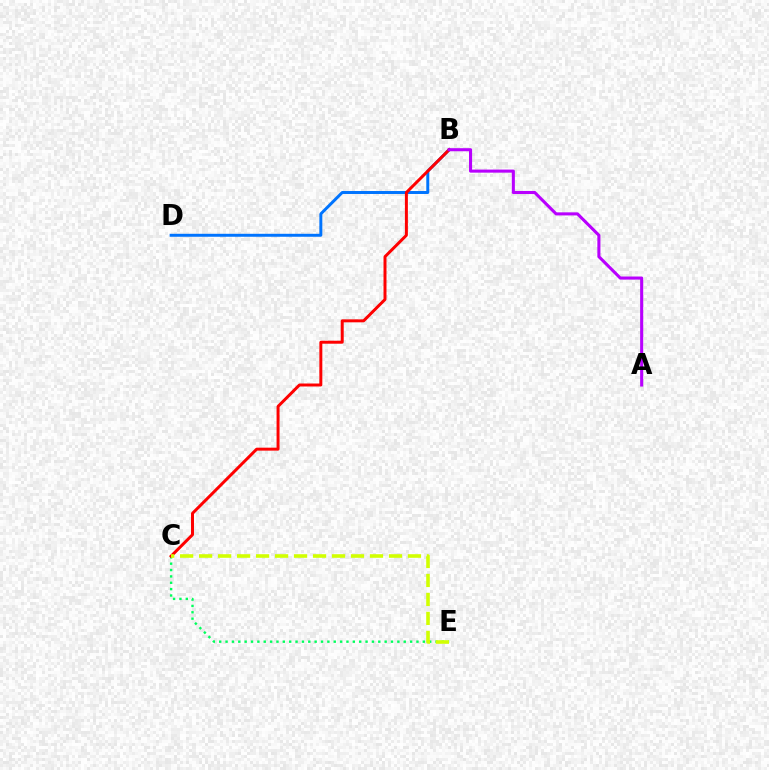{('B', 'D'): [{'color': '#0074ff', 'line_style': 'solid', 'thickness': 2.13}], ('C', 'E'): [{'color': '#00ff5c', 'line_style': 'dotted', 'thickness': 1.73}, {'color': '#d1ff00', 'line_style': 'dashed', 'thickness': 2.58}], ('B', 'C'): [{'color': '#ff0000', 'line_style': 'solid', 'thickness': 2.14}], ('A', 'B'): [{'color': '#b900ff', 'line_style': 'solid', 'thickness': 2.21}]}